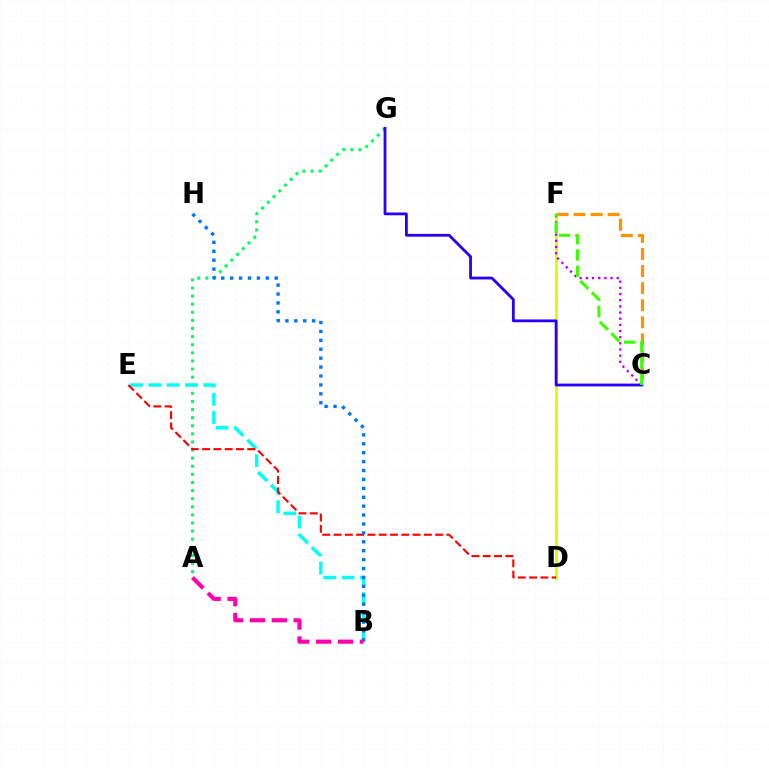{('A', 'G'): [{'color': '#00ff5c', 'line_style': 'dotted', 'thickness': 2.2}], ('B', 'E'): [{'color': '#00fff6', 'line_style': 'dashed', 'thickness': 2.49}], ('D', 'F'): [{'color': '#d1ff00', 'line_style': 'solid', 'thickness': 1.97}], ('D', 'E'): [{'color': '#ff0000', 'line_style': 'dashed', 'thickness': 1.53}], ('C', 'F'): [{'color': '#ff9400', 'line_style': 'dashed', 'thickness': 2.32}, {'color': '#b900ff', 'line_style': 'dotted', 'thickness': 1.68}, {'color': '#3dff00', 'line_style': 'dashed', 'thickness': 2.22}], ('C', 'G'): [{'color': '#2500ff', 'line_style': 'solid', 'thickness': 2.02}], ('B', 'H'): [{'color': '#0074ff', 'line_style': 'dotted', 'thickness': 2.42}], ('A', 'B'): [{'color': '#ff00ac', 'line_style': 'dashed', 'thickness': 2.97}]}